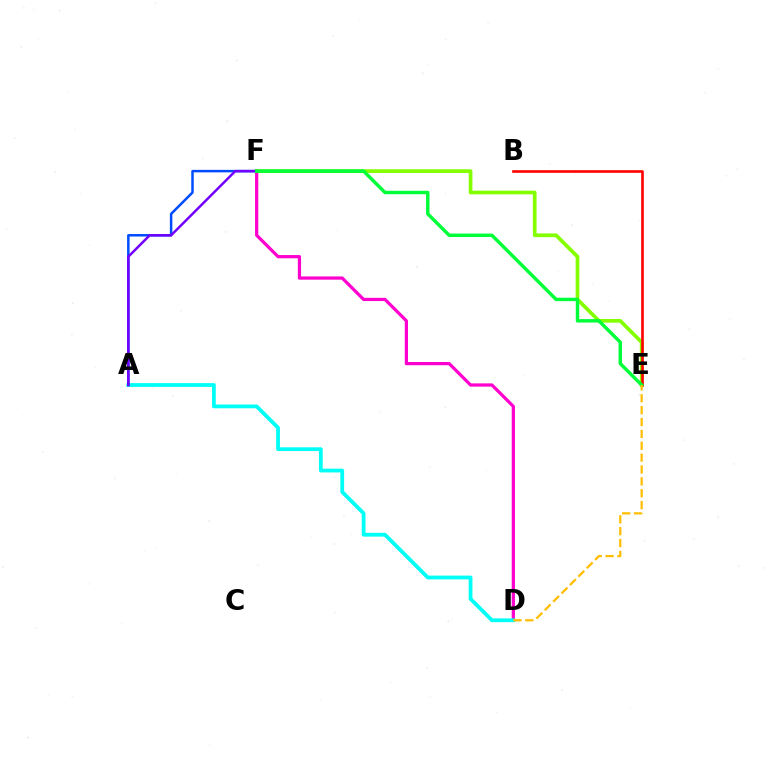{('D', 'F'): [{'color': '#ff00cf', 'line_style': 'solid', 'thickness': 2.33}], ('E', 'F'): [{'color': '#84ff00', 'line_style': 'solid', 'thickness': 2.66}, {'color': '#00ff39', 'line_style': 'solid', 'thickness': 2.47}], ('A', 'D'): [{'color': '#00fff6', 'line_style': 'solid', 'thickness': 2.73}], ('B', 'E'): [{'color': '#ff0000', 'line_style': 'solid', 'thickness': 1.89}], ('A', 'F'): [{'color': '#004bff', 'line_style': 'solid', 'thickness': 1.79}, {'color': '#7200ff', 'line_style': 'solid', 'thickness': 1.79}], ('D', 'E'): [{'color': '#ffbd00', 'line_style': 'dashed', 'thickness': 1.61}]}